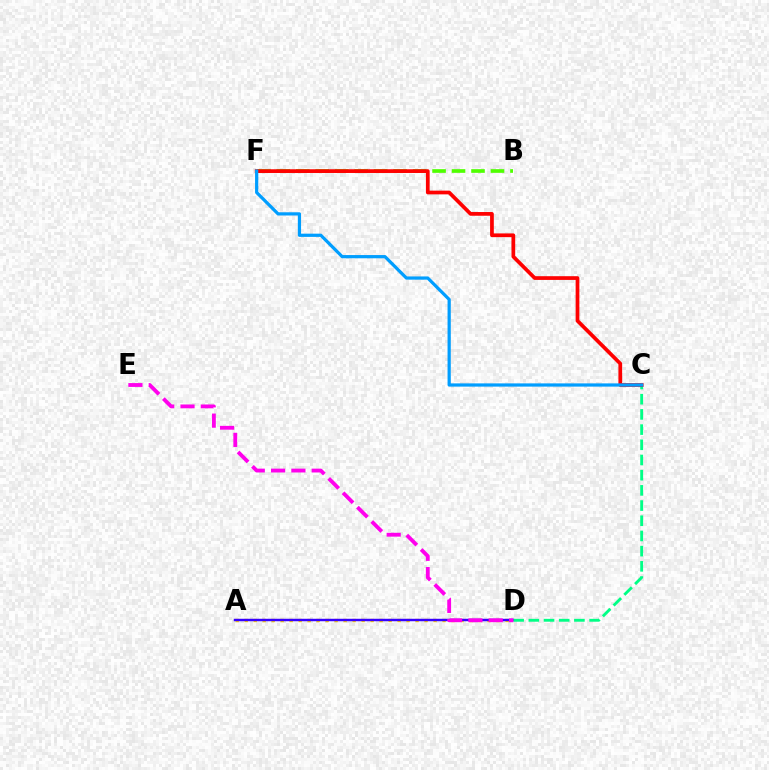{('A', 'D'): [{'color': '#ffd500', 'line_style': 'dotted', 'thickness': 2.44}, {'color': '#3700ff', 'line_style': 'solid', 'thickness': 1.77}], ('C', 'D'): [{'color': '#00ff86', 'line_style': 'dashed', 'thickness': 2.06}], ('B', 'F'): [{'color': '#4fff00', 'line_style': 'dashed', 'thickness': 2.65}], ('C', 'F'): [{'color': '#ff0000', 'line_style': 'solid', 'thickness': 2.68}, {'color': '#009eff', 'line_style': 'solid', 'thickness': 2.32}], ('D', 'E'): [{'color': '#ff00ed', 'line_style': 'dashed', 'thickness': 2.76}]}